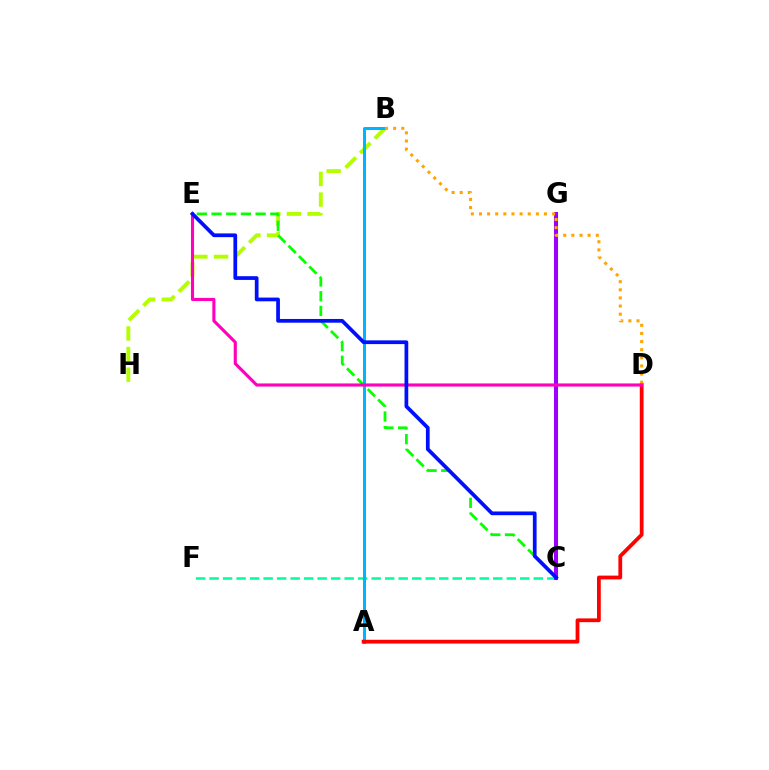{('B', 'H'): [{'color': '#b3ff00', 'line_style': 'dashed', 'thickness': 2.8}], ('C', 'F'): [{'color': '#00ff9d', 'line_style': 'dashed', 'thickness': 1.84}], ('A', 'B'): [{'color': '#00b5ff', 'line_style': 'solid', 'thickness': 2.17}], ('C', 'E'): [{'color': '#08ff00', 'line_style': 'dashed', 'thickness': 2.0}, {'color': '#0010ff', 'line_style': 'solid', 'thickness': 2.68}], ('A', 'D'): [{'color': '#ff0000', 'line_style': 'solid', 'thickness': 2.72}], ('C', 'G'): [{'color': '#9b00ff', 'line_style': 'solid', 'thickness': 2.92}], ('B', 'D'): [{'color': '#ffa500', 'line_style': 'dotted', 'thickness': 2.21}], ('D', 'E'): [{'color': '#ff00bd', 'line_style': 'solid', 'thickness': 2.24}]}